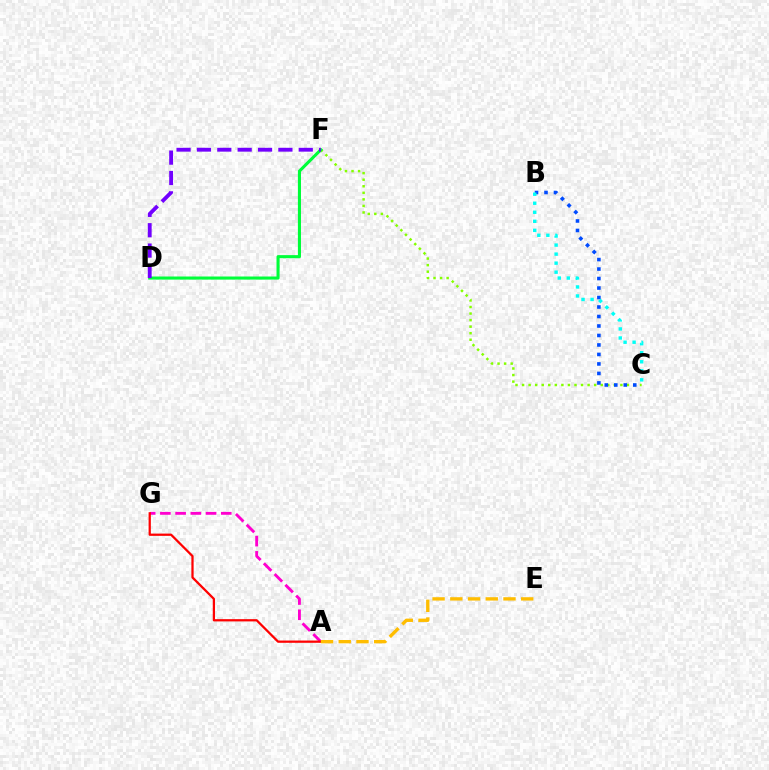{('C', 'F'): [{'color': '#84ff00', 'line_style': 'dotted', 'thickness': 1.78}], ('D', 'F'): [{'color': '#00ff39', 'line_style': 'solid', 'thickness': 2.23}, {'color': '#7200ff', 'line_style': 'dashed', 'thickness': 2.77}], ('A', 'G'): [{'color': '#ff00cf', 'line_style': 'dashed', 'thickness': 2.07}, {'color': '#ff0000', 'line_style': 'solid', 'thickness': 1.62}], ('B', 'C'): [{'color': '#004bff', 'line_style': 'dotted', 'thickness': 2.58}, {'color': '#00fff6', 'line_style': 'dotted', 'thickness': 2.45}], ('A', 'E'): [{'color': '#ffbd00', 'line_style': 'dashed', 'thickness': 2.41}]}